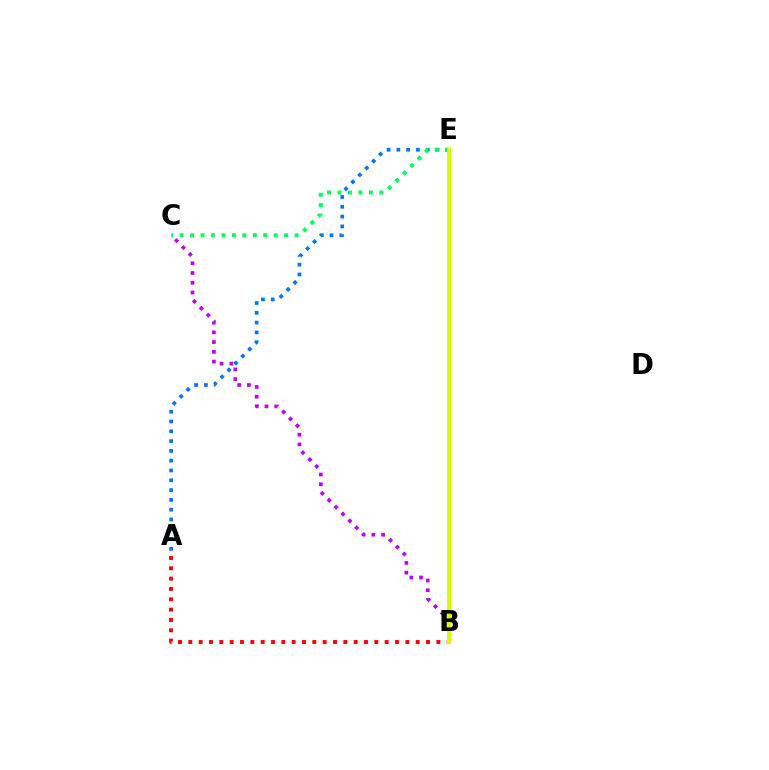{('A', 'E'): [{'color': '#0074ff', 'line_style': 'dotted', 'thickness': 2.66}], ('A', 'B'): [{'color': '#ff0000', 'line_style': 'dotted', 'thickness': 2.81}], ('B', 'C'): [{'color': '#b900ff', 'line_style': 'dotted', 'thickness': 2.65}], ('C', 'E'): [{'color': '#00ff5c', 'line_style': 'dotted', 'thickness': 2.84}], ('B', 'E'): [{'color': '#d1ff00', 'line_style': 'solid', 'thickness': 2.9}]}